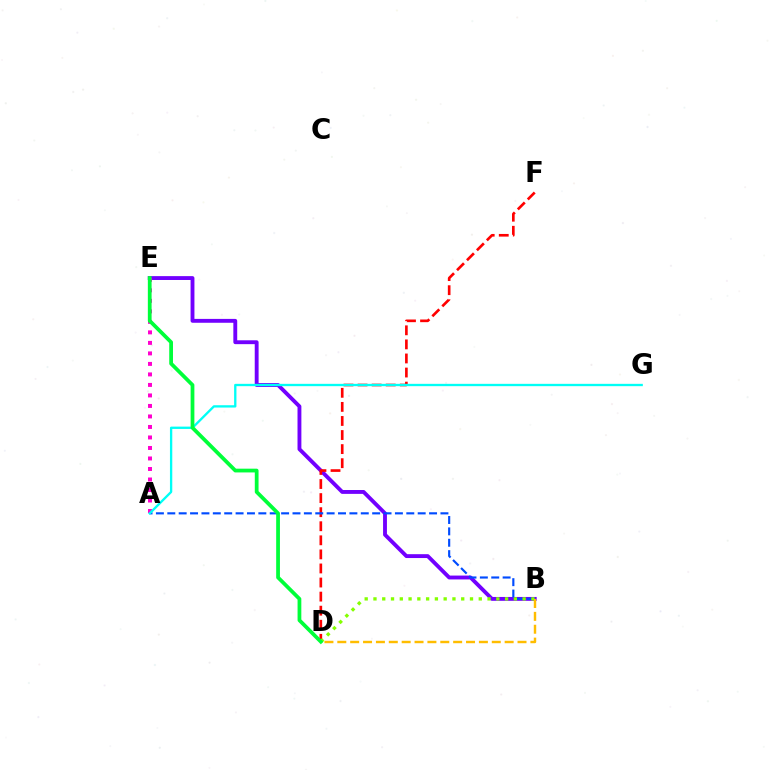{('B', 'E'): [{'color': '#7200ff', 'line_style': 'solid', 'thickness': 2.78}], ('D', 'F'): [{'color': '#ff0000', 'line_style': 'dashed', 'thickness': 1.91}], ('A', 'B'): [{'color': '#004bff', 'line_style': 'dashed', 'thickness': 1.55}], ('B', 'D'): [{'color': '#84ff00', 'line_style': 'dotted', 'thickness': 2.38}, {'color': '#ffbd00', 'line_style': 'dashed', 'thickness': 1.75}], ('A', 'E'): [{'color': '#ff00cf', 'line_style': 'dotted', 'thickness': 2.86}], ('A', 'G'): [{'color': '#00fff6', 'line_style': 'solid', 'thickness': 1.68}], ('D', 'E'): [{'color': '#00ff39', 'line_style': 'solid', 'thickness': 2.71}]}